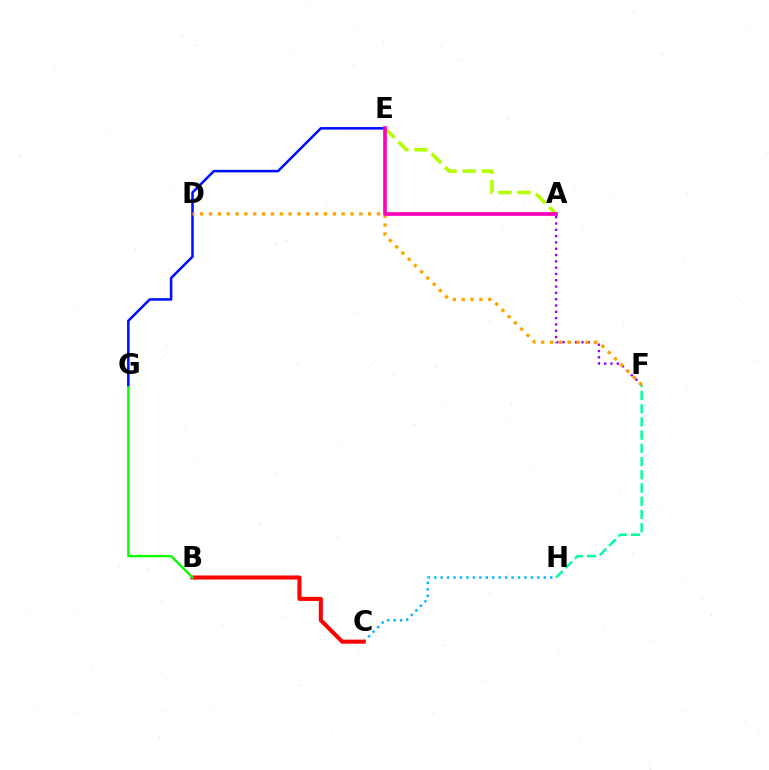{('C', 'H'): [{'color': '#00b5ff', 'line_style': 'dotted', 'thickness': 1.75}], ('A', 'E'): [{'color': '#b3ff00', 'line_style': 'dashed', 'thickness': 2.59}, {'color': '#ff00bd', 'line_style': 'solid', 'thickness': 2.64}], ('F', 'H'): [{'color': '#00ff9d', 'line_style': 'dashed', 'thickness': 1.8}], ('B', 'C'): [{'color': '#ff0000', 'line_style': 'solid', 'thickness': 2.93}], ('A', 'F'): [{'color': '#9b00ff', 'line_style': 'dotted', 'thickness': 1.71}], ('B', 'G'): [{'color': '#08ff00', 'line_style': 'solid', 'thickness': 1.7}], ('E', 'G'): [{'color': '#0010ff', 'line_style': 'solid', 'thickness': 1.83}], ('D', 'F'): [{'color': '#ffa500', 'line_style': 'dotted', 'thickness': 2.4}]}